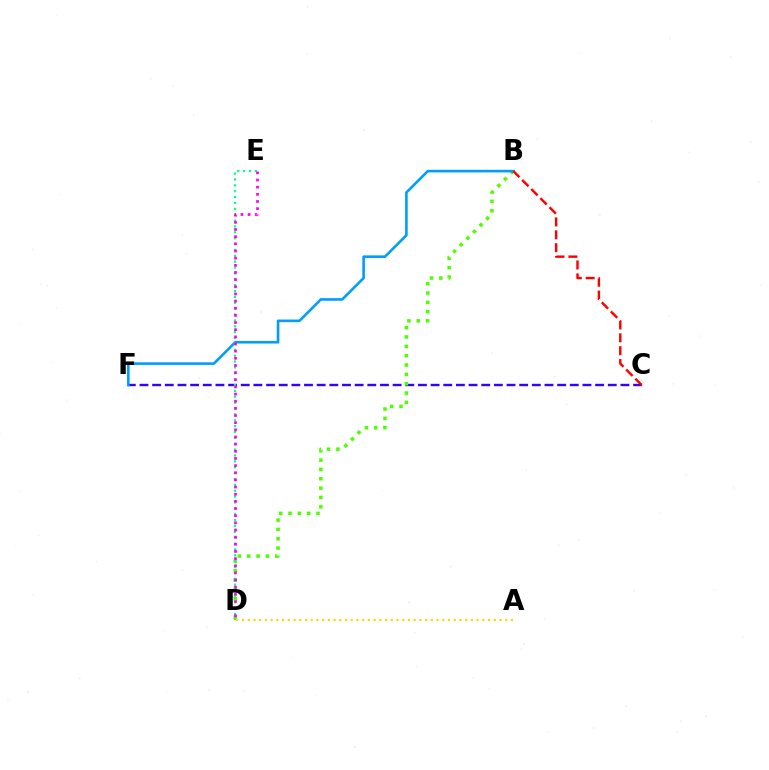{('C', 'F'): [{'color': '#3700ff', 'line_style': 'dashed', 'thickness': 1.72}], ('B', 'D'): [{'color': '#4fff00', 'line_style': 'dotted', 'thickness': 2.54}], ('B', 'F'): [{'color': '#009eff', 'line_style': 'solid', 'thickness': 1.89}], ('B', 'C'): [{'color': '#ff0000', 'line_style': 'dashed', 'thickness': 1.75}], ('D', 'E'): [{'color': '#00ff86', 'line_style': 'dotted', 'thickness': 1.6}, {'color': '#ff00ed', 'line_style': 'dotted', 'thickness': 1.94}], ('A', 'D'): [{'color': '#ffd500', 'line_style': 'dotted', 'thickness': 1.55}]}